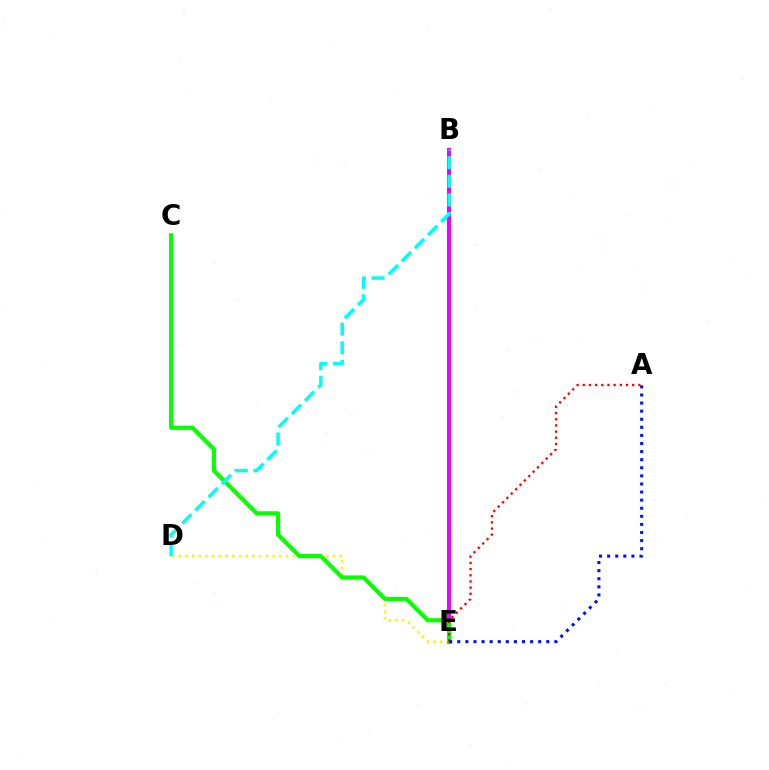{('B', 'E'): [{'color': '#ee00ff', 'line_style': 'solid', 'thickness': 2.92}], ('D', 'E'): [{'color': '#fcf500', 'line_style': 'dotted', 'thickness': 1.82}], ('C', 'E'): [{'color': '#08ff00', 'line_style': 'solid', 'thickness': 2.99}], ('A', 'E'): [{'color': '#ff0000', 'line_style': 'dotted', 'thickness': 1.68}, {'color': '#0010ff', 'line_style': 'dotted', 'thickness': 2.2}], ('B', 'D'): [{'color': '#00fff6', 'line_style': 'dashed', 'thickness': 2.53}]}